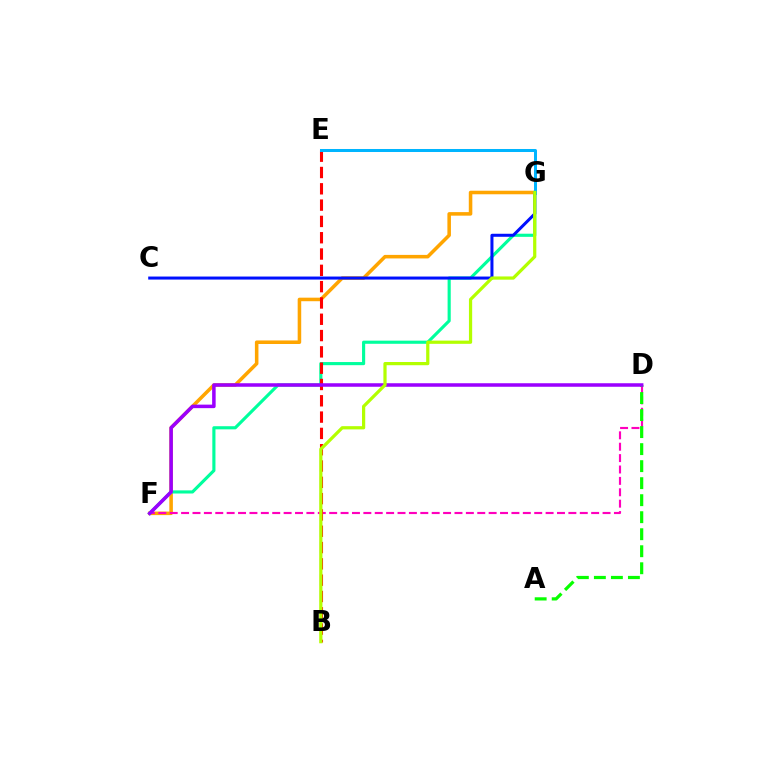{('F', 'G'): [{'color': '#ffa500', 'line_style': 'solid', 'thickness': 2.55}, {'color': '#00ff9d', 'line_style': 'solid', 'thickness': 2.26}], ('D', 'F'): [{'color': '#ff00bd', 'line_style': 'dashed', 'thickness': 1.55}, {'color': '#9b00ff', 'line_style': 'solid', 'thickness': 2.54}], ('B', 'E'): [{'color': '#ff0000', 'line_style': 'dashed', 'thickness': 2.22}], ('A', 'D'): [{'color': '#08ff00', 'line_style': 'dashed', 'thickness': 2.31}], ('C', 'G'): [{'color': '#0010ff', 'line_style': 'solid', 'thickness': 2.18}], ('E', 'G'): [{'color': '#00b5ff', 'line_style': 'solid', 'thickness': 2.17}], ('B', 'G'): [{'color': '#b3ff00', 'line_style': 'solid', 'thickness': 2.32}]}